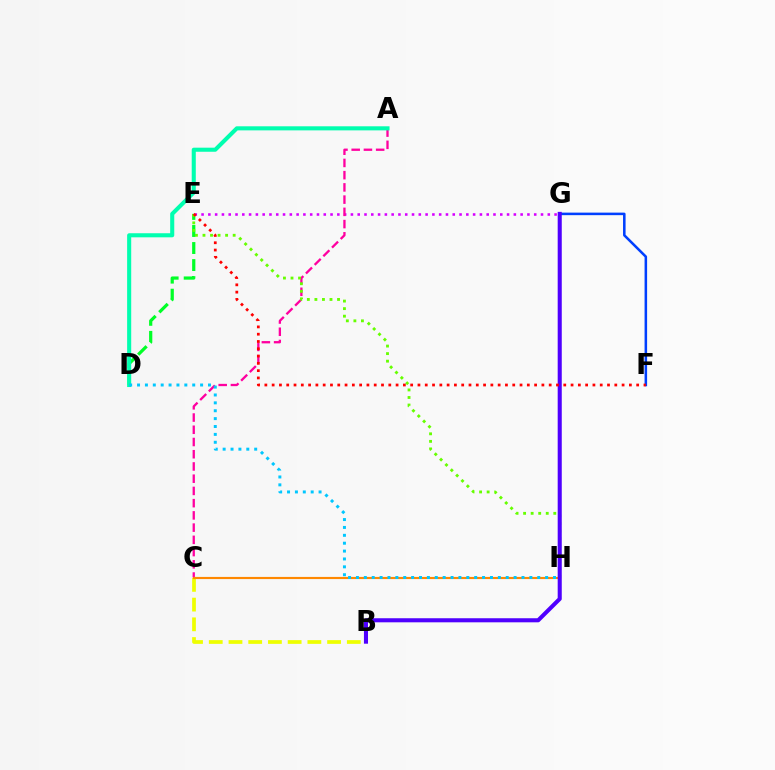{('F', 'G'): [{'color': '#003fff', 'line_style': 'solid', 'thickness': 1.83}], ('E', 'G'): [{'color': '#d600ff', 'line_style': 'dotted', 'thickness': 1.84}], ('B', 'C'): [{'color': '#eeff00', 'line_style': 'dashed', 'thickness': 2.68}], ('A', 'C'): [{'color': '#ff00a0', 'line_style': 'dashed', 'thickness': 1.66}], ('C', 'H'): [{'color': '#ff8800', 'line_style': 'solid', 'thickness': 1.55}], ('D', 'E'): [{'color': '#00ff27', 'line_style': 'dashed', 'thickness': 2.32}], ('E', 'H'): [{'color': '#66ff00', 'line_style': 'dotted', 'thickness': 2.05}], ('B', 'G'): [{'color': '#4f00ff', 'line_style': 'solid', 'thickness': 2.93}], ('A', 'D'): [{'color': '#00ffaf', 'line_style': 'solid', 'thickness': 2.93}], ('E', 'F'): [{'color': '#ff0000', 'line_style': 'dotted', 'thickness': 1.98}], ('D', 'H'): [{'color': '#00c7ff', 'line_style': 'dotted', 'thickness': 2.14}]}